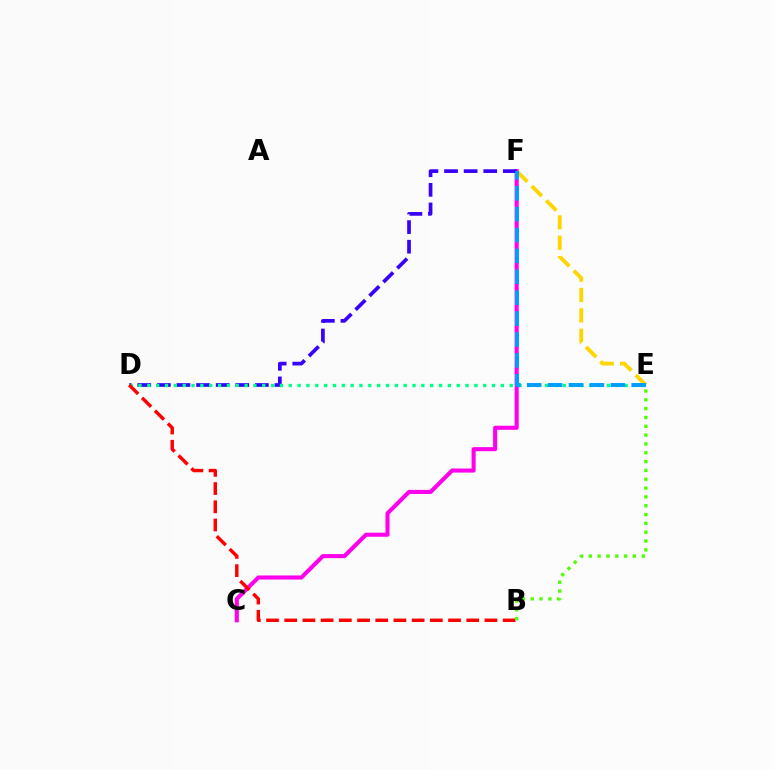{('C', 'F'): [{'color': '#ff00ed', 'line_style': 'solid', 'thickness': 2.94}], ('D', 'F'): [{'color': '#3700ff', 'line_style': 'dashed', 'thickness': 2.66}], ('D', 'E'): [{'color': '#00ff86', 'line_style': 'dotted', 'thickness': 2.4}], ('B', 'D'): [{'color': '#ff0000', 'line_style': 'dashed', 'thickness': 2.47}], ('E', 'F'): [{'color': '#ffd500', 'line_style': 'dashed', 'thickness': 2.77}, {'color': '#009eff', 'line_style': 'dashed', 'thickness': 2.84}], ('B', 'E'): [{'color': '#4fff00', 'line_style': 'dotted', 'thickness': 2.4}]}